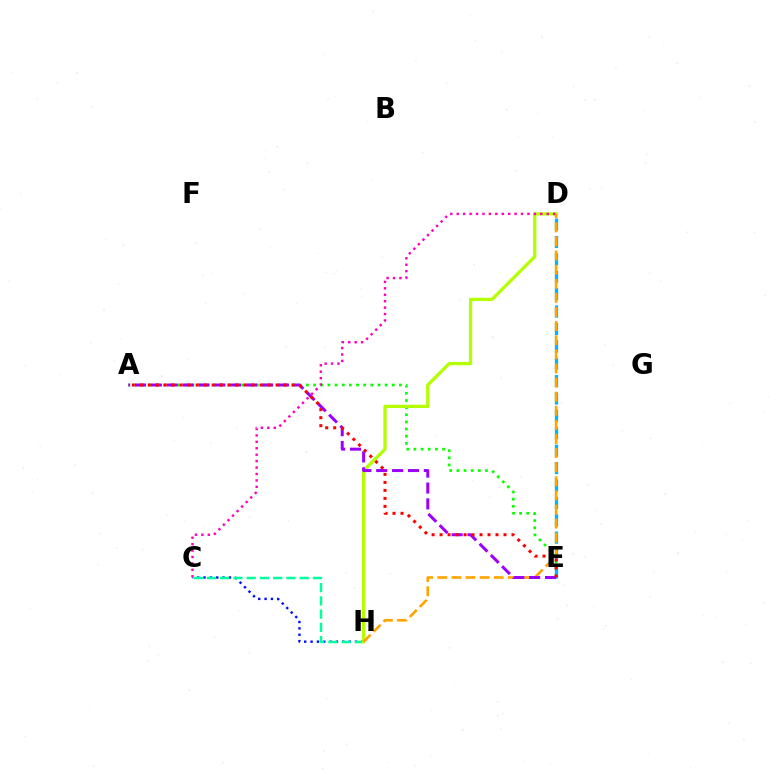{('C', 'H'): [{'color': '#0010ff', 'line_style': 'dotted', 'thickness': 1.73}, {'color': '#00ff9d', 'line_style': 'dashed', 'thickness': 1.8}], ('A', 'E'): [{'color': '#08ff00', 'line_style': 'dotted', 'thickness': 1.94}, {'color': '#9b00ff', 'line_style': 'dashed', 'thickness': 2.16}, {'color': '#ff0000', 'line_style': 'dotted', 'thickness': 2.17}], ('D', 'E'): [{'color': '#00b5ff', 'line_style': 'dashed', 'thickness': 2.36}], ('D', 'H'): [{'color': '#b3ff00', 'line_style': 'solid', 'thickness': 2.36}, {'color': '#ffa500', 'line_style': 'dashed', 'thickness': 1.92}], ('C', 'D'): [{'color': '#ff00bd', 'line_style': 'dotted', 'thickness': 1.75}]}